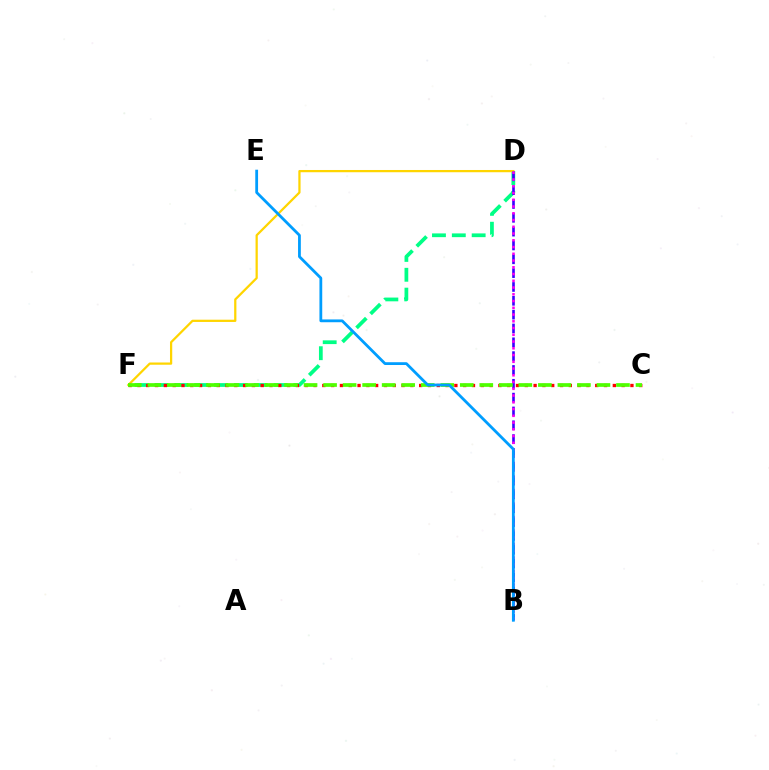{('D', 'F'): [{'color': '#00ff86', 'line_style': 'dashed', 'thickness': 2.7}, {'color': '#ffd500', 'line_style': 'solid', 'thickness': 1.62}], ('B', 'D'): [{'color': '#3700ff', 'line_style': 'dashed', 'thickness': 1.88}, {'color': '#ff00ed', 'line_style': 'dotted', 'thickness': 1.83}], ('C', 'F'): [{'color': '#ff0000', 'line_style': 'dotted', 'thickness': 2.39}, {'color': '#4fff00', 'line_style': 'dashed', 'thickness': 2.65}], ('B', 'E'): [{'color': '#009eff', 'line_style': 'solid', 'thickness': 2.01}]}